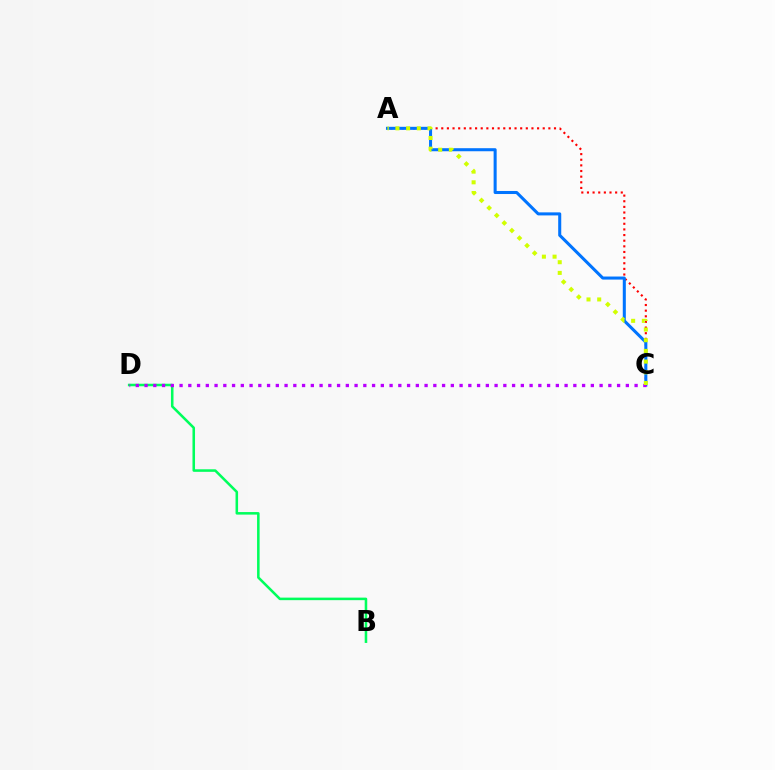{('A', 'C'): [{'color': '#ff0000', 'line_style': 'dotted', 'thickness': 1.53}, {'color': '#0074ff', 'line_style': 'solid', 'thickness': 2.19}, {'color': '#d1ff00', 'line_style': 'dotted', 'thickness': 2.9}], ('B', 'D'): [{'color': '#00ff5c', 'line_style': 'solid', 'thickness': 1.83}], ('C', 'D'): [{'color': '#b900ff', 'line_style': 'dotted', 'thickness': 2.38}]}